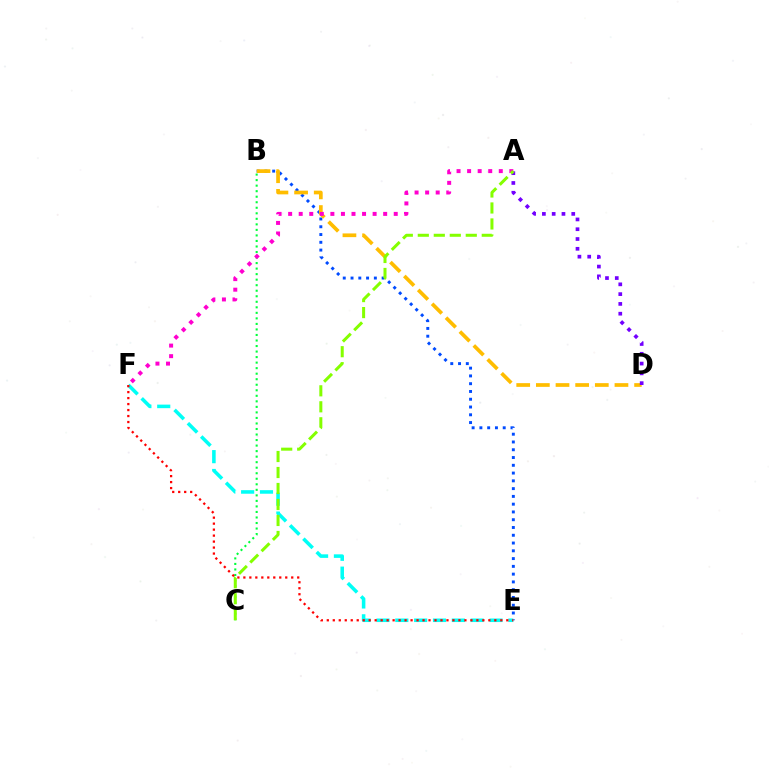{('B', 'E'): [{'color': '#004bff', 'line_style': 'dotted', 'thickness': 2.11}], ('E', 'F'): [{'color': '#00fff6', 'line_style': 'dashed', 'thickness': 2.56}, {'color': '#ff0000', 'line_style': 'dotted', 'thickness': 1.63}], ('B', 'D'): [{'color': '#ffbd00', 'line_style': 'dashed', 'thickness': 2.67}], ('A', 'D'): [{'color': '#7200ff', 'line_style': 'dotted', 'thickness': 2.66}], ('B', 'C'): [{'color': '#00ff39', 'line_style': 'dotted', 'thickness': 1.5}], ('A', 'F'): [{'color': '#ff00cf', 'line_style': 'dotted', 'thickness': 2.87}], ('A', 'C'): [{'color': '#84ff00', 'line_style': 'dashed', 'thickness': 2.17}]}